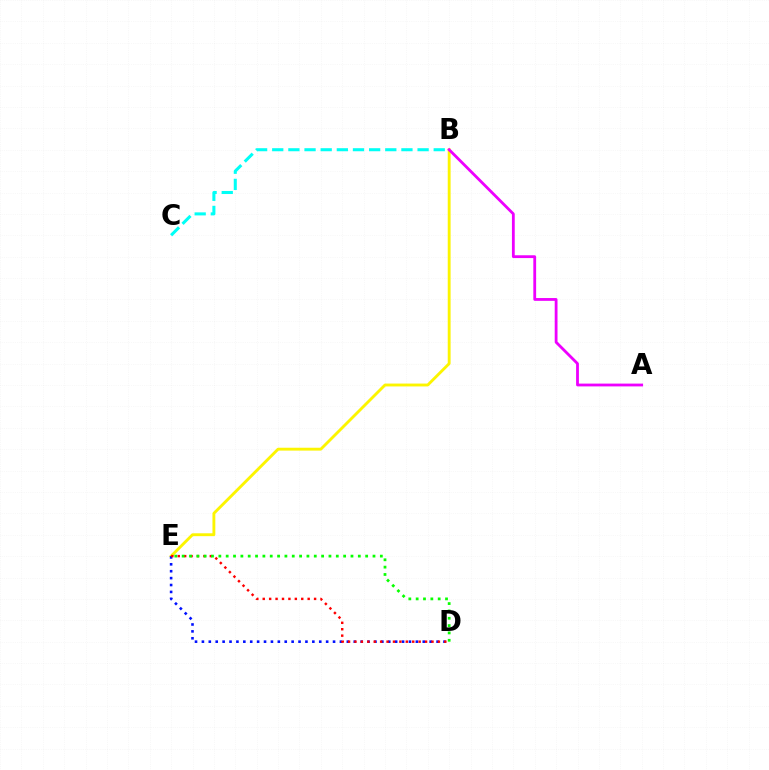{('B', 'C'): [{'color': '#00fff6', 'line_style': 'dashed', 'thickness': 2.19}], ('B', 'E'): [{'color': '#fcf500', 'line_style': 'solid', 'thickness': 2.06}], ('D', 'E'): [{'color': '#0010ff', 'line_style': 'dotted', 'thickness': 1.88}, {'color': '#ff0000', 'line_style': 'dotted', 'thickness': 1.74}, {'color': '#08ff00', 'line_style': 'dotted', 'thickness': 1.99}], ('A', 'B'): [{'color': '#ee00ff', 'line_style': 'solid', 'thickness': 2.02}]}